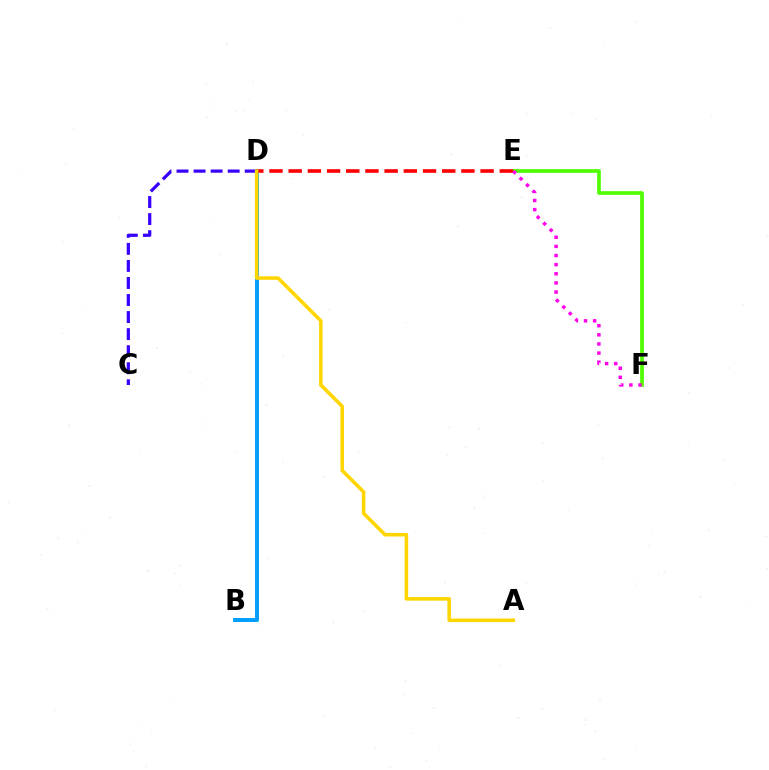{('B', 'D'): [{'color': '#00ff86', 'line_style': 'dotted', 'thickness': 1.98}, {'color': '#009eff', 'line_style': 'solid', 'thickness': 2.84}], ('E', 'F'): [{'color': '#4fff00', 'line_style': 'solid', 'thickness': 2.65}, {'color': '#ff00ed', 'line_style': 'dotted', 'thickness': 2.48}], ('C', 'D'): [{'color': '#3700ff', 'line_style': 'dashed', 'thickness': 2.32}], ('D', 'E'): [{'color': '#ff0000', 'line_style': 'dashed', 'thickness': 2.61}], ('A', 'D'): [{'color': '#ffd500', 'line_style': 'solid', 'thickness': 2.55}]}